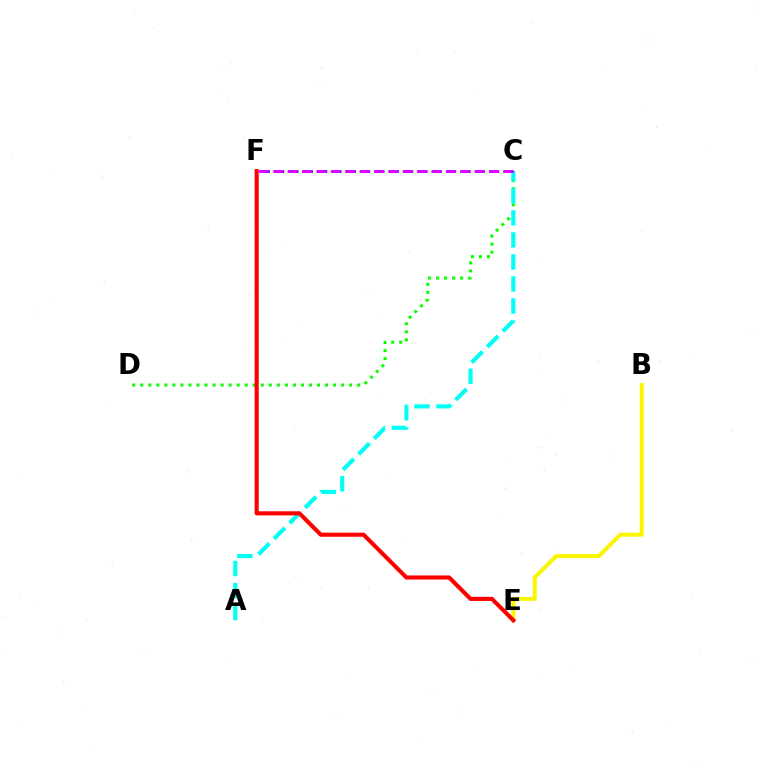{('C', 'D'): [{'color': '#08ff00', 'line_style': 'dotted', 'thickness': 2.18}], ('A', 'C'): [{'color': '#00fff6', 'line_style': 'dashed', 'thickness': 2.99}], ('B', 'E'): [{'color': '#fcf500', 'line_style': 'solid', 'thickness': 2.87}], ('E', 'F'): [{'color': '#ff0000', 'line_style': 'solid', 'thickness': 2.96}], ('C', 'F'): [{'color': '#0010ff', 'line_style': 'dashed', 'thickness': 1.95}, {'color': '#ee00ff', 'line_style': 'dashed', 'thickness': 1.95}]}